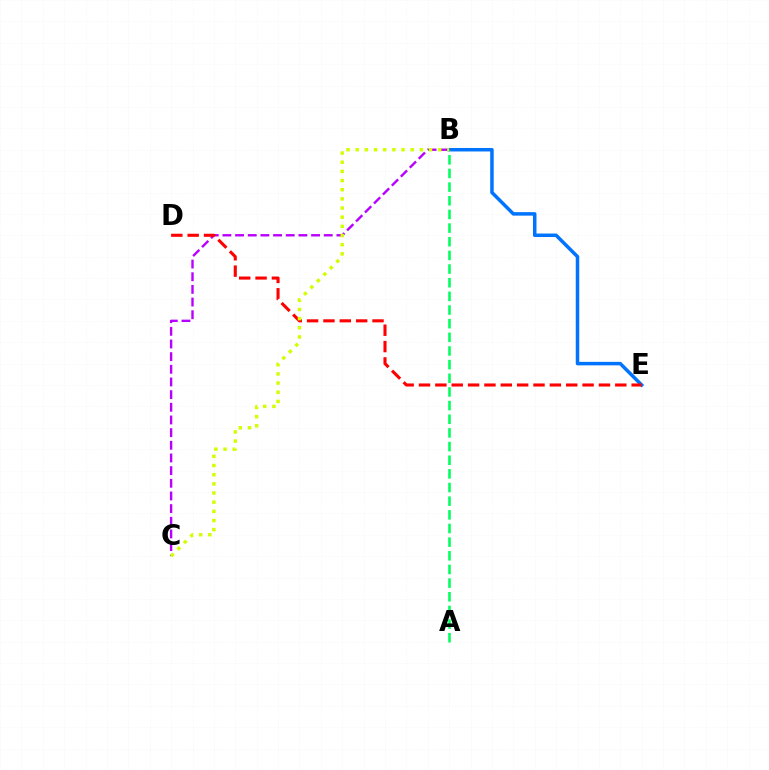{('B', 'E'): [{'color': '#0074ff', 'line_style': 'solid', 'thickness': 2.52}], ('B', 'C'): [{'color': '#b900ff', 'line_style': 'dashed', 'thickness': 1.72}, {'color': '#d1ff00', 'line_style': 'dotted', 'thickness': 2.49}], ('D', 'E'): [{'color': '#ff0000', 'line_style': 'dashed', 'thickness': 2.22}], ('A', 'B'): [{'color': '#00ff5c', 'line_style': 'dashed', 'thickness': 1.86}]}